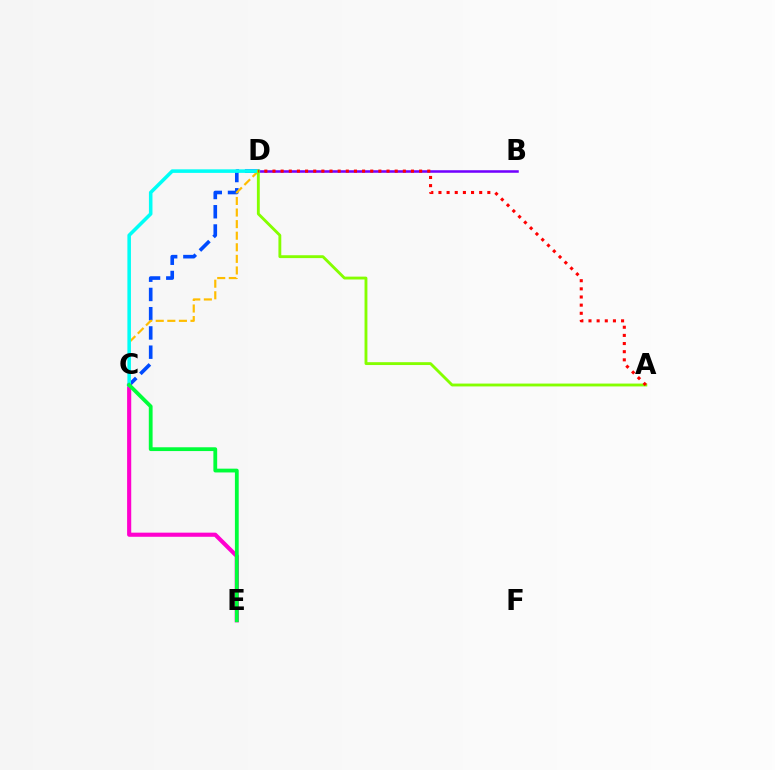{('C', 'D'): [{'color': '#004bff', 'line_style': 'dashed', 'thickness': 2.61}, {'color': '#ffbd00', 'line_style': 'dashed', 'thickness': 1.57}, {'color': '#00fff6', 'line_style': 'solid', 'thickness': 2.56}], ('B', 'D'): [{'color': '#7200ff', 'line_style': 'solid', 'thickness': 1.82}], ('C', 'E'): [{'color': '#ff00cf', 'line_style': 'solid', 'thickness': 2.97}, {'color': '#00ff39', 'line_style': 'solid', 'thickness': 2.73}], ('A', 'D'): [{'color': '#84ff00', 'line_style': 'solid', 'thickness': 2.06}, {'color': '#ff0000', 'line_style': 'dotted', 'thickness': 2.21}]}